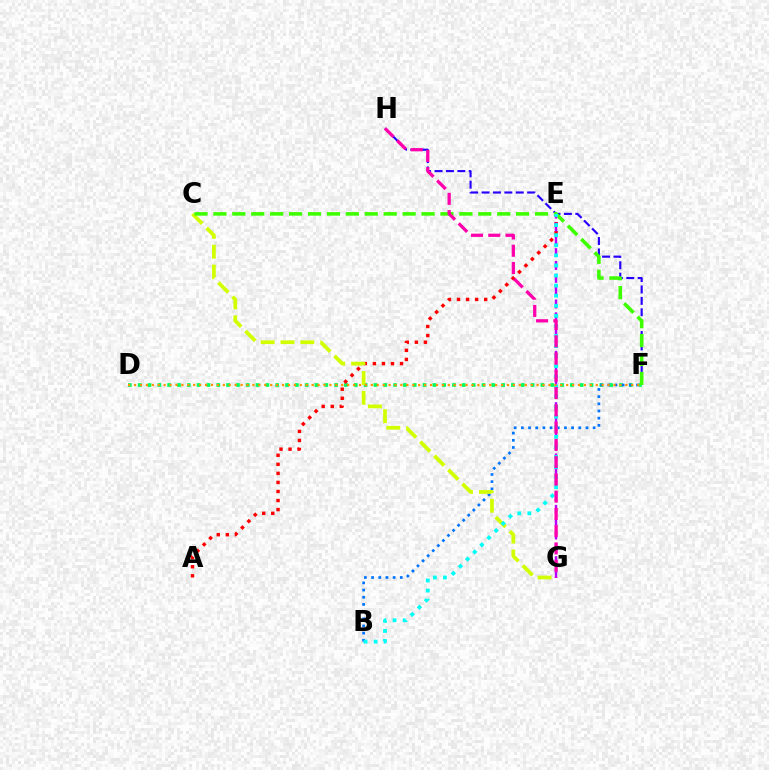{('D', 'F'): [{'color': '#00ff5c', 'line_style': 'dotted', 'thickness': 2.67}, {'color': '#ff9400', 'line_style': 'dotted', 'thickness': 1.61}], ('A', 'E'): [{'color': '#ff0000', 'line_style': 'dotted', 'thickness': 2.46}], ('B', 'F'): [{'color': '#0074ff', 'line_style': 'dotted', 'thickness': 1.95}], ('F', 'H'): [{'color': '#2500ff', 'line_style': 'dashed', 'thickness': 1.55}], ('E', 'G'): [{'color': '#b900ff', 'line_style': 'dashed', 'thickness': 1.74}], ('C', 'G'): [{'color': '#d1ff00', 'line_style': 'dashed', 'thickness': 2.7}], ('C', 'F'): [{'color': '#3dff00', 'line_style': 'dashed', 'thickness': 2.57}], ('B', 'E'): [{'color': '#00fff6', 'line_style': 'dotted', 'thickness': 2.74}], ('G', 'H'): [{'color': '#ff00ac', 'line_style': 'dashed', 'thickness': 2.34}]}